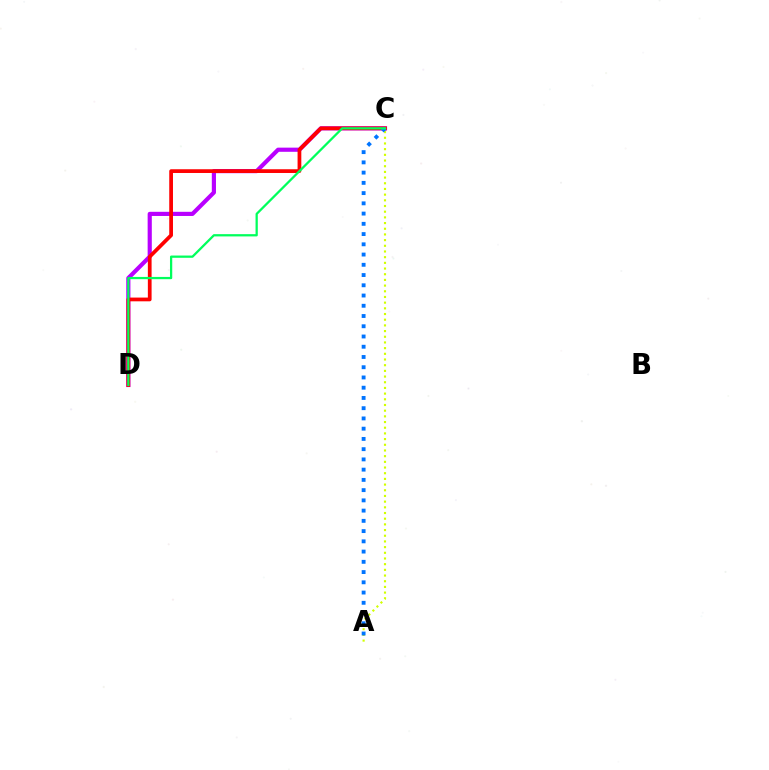{('C', 'D'): [{'color': '#b900ff', 'line_style': 'solid', 'thickness': 3.0}, {'color': '#ff0000', 'line_style': 'solid', 'thickness': 2.69}, {'color': '#00ff5c', 'line_style': 'solid', 'thickness': 1.63}], ('A', 'C'): [{'color': '#d1ff00', 'line_style': 'dotted', 'thickness': 1.54}, {'color': '#0074ff', 'line_style': 'dotted', 'thickness': 2.78}]}